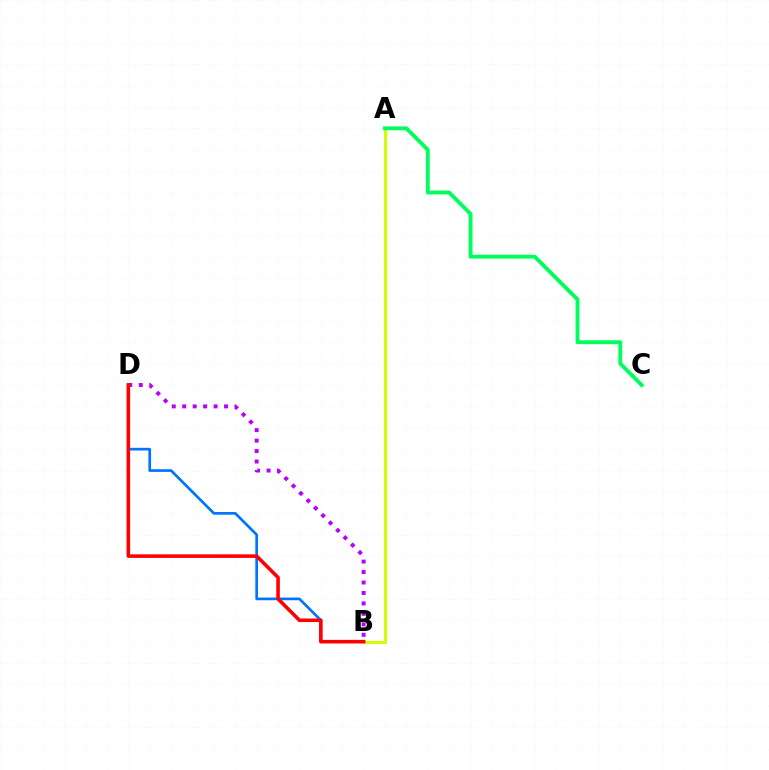{('A', 'B'): [{'color': '#d1ff00', 'line_style': 'solid', 'thickness': 2.23}], ('B', 'D'): [{'color': '#0074ff', 'line_style': 'solid', 'thickness': 1.93}, {'color': '#b900ff', 'line_style': 'dotted', 'thickness': 2.84}, {'color': '#ff0000', 'line_style': 'solid', 'thickness': 2.57}], ('A', 'C'): [{'color': '#00ff5c', 'line_style': 'solid', 'thickness': 2.8}]}